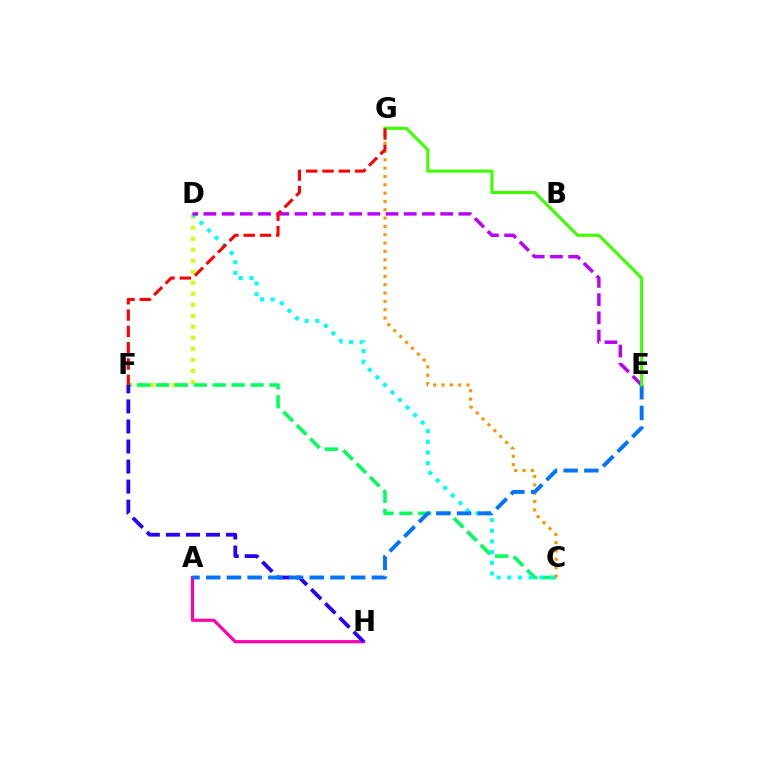{('D', 'F'): [{'color': '#d1ff00', 'line_style': 'dotted', 'thickness': 2.99}], ('A', 'H'): [{'color': '#ff00ac', 'line_style': 'solid', 'thickness': 2.28}], ('C', 'F'): [{'color': '#00ff5c', 'line_style': 'dashed', 'thickness': 2.57}], ('C', 'D'): [{'color': '#00fff6', 'line_style': 'dotted', 'thickness': 2.9}], ('D', 'E'): [{'color': '#b900ff', 'line_style': 'dashed', 'thickness': 2.47}], ('C', 'G'): [{'color': '#ff9400', 'line_style': 'dotted', 'thickness': 2.26}], ('F', 'H'): [{'color': '#2500ff', 'line_style': 'dashed', 'thickness': 2.72}], ('A', 'E'): [{'color': '#0074ff', 'line_style': 'dashed', 'thickness': 2.81}], ('E', 'G'): [{'color': '#3dff00', 'line_style': 'solid', 'thickness': 2.22}], ('F', 'G'): [{'color': '#ff0000', 'line_style': 'dashed', 'thickness': 2.22}]}